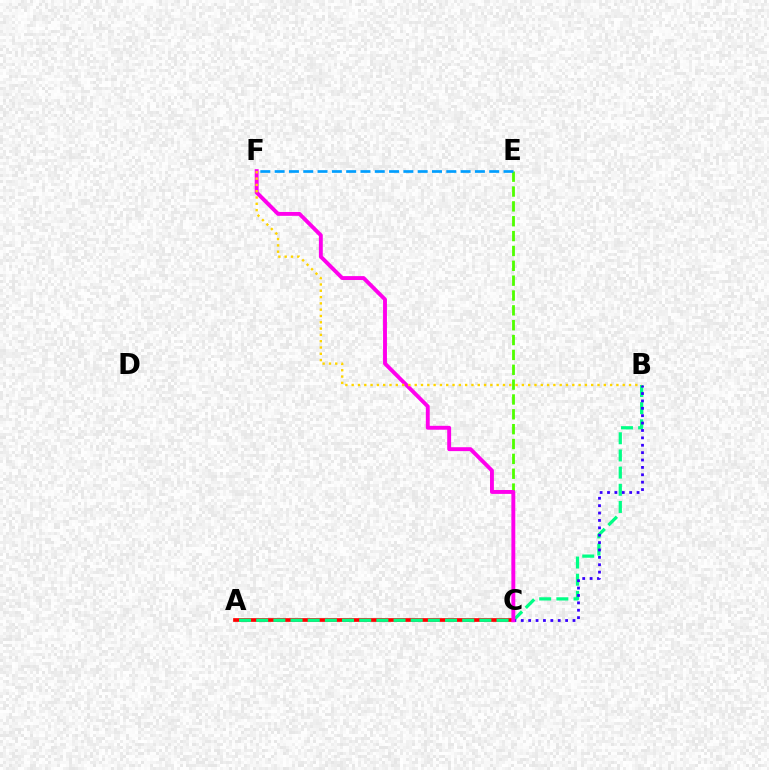{('C', 'E'): [{'color': '#4fff00', 'line_style': 'dashed', 'thickness': 2.02}], ('E', 'F'): [{'color': '#009eff', 'line_style': 'dashed', 'thickness': 1.94}], ('A', 'C'): [{'color': '#ff0000', 'line_style': 'solid', 'thickness': 2.67}], ('A', 'B'): [{'color': '#00ff86', 'line_style': 'dashed', 'thickness': 2.33}], ('B', 'C'): [{'color': '#3700ff', 'line_style': 'dotted', 'thickness': 2.01}], ('C', 'F'): [{'color': '#ff00ed', 'line_style': 'solid', 'thickness': 2.81}], ('B', 'F'): [{'color': '#ffd500', 'line_style': 'dotted', 'thickness': 1.71}]}